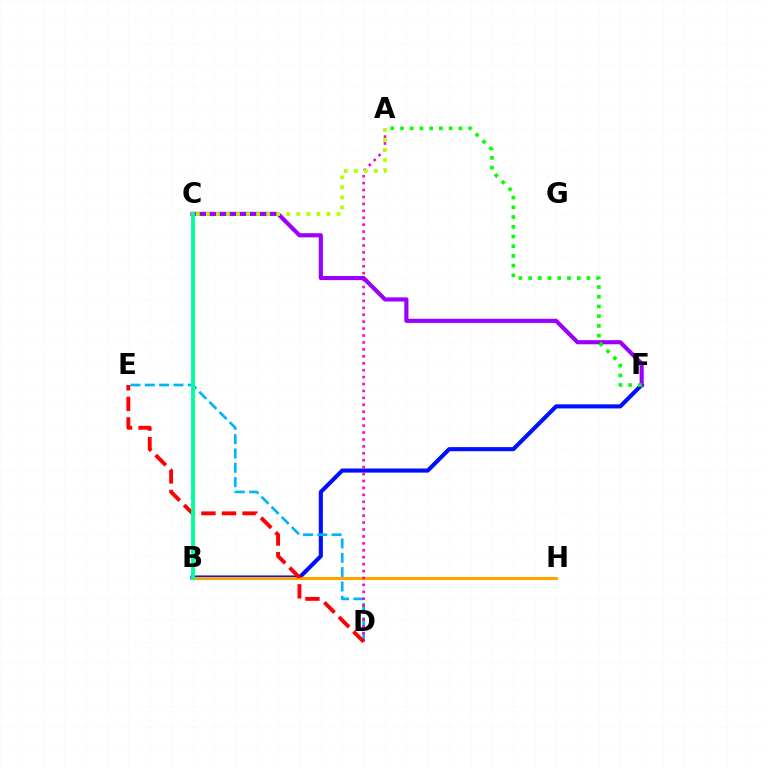{('B', 'F'): [{'color': '#0010ff', 'line_style': 'solid', 'thickness': 2.96}], ('D', 'E'): [{'color': '#00b5ff', 'line_style': 'dashed', 'thickness': 1.95}, {'color': '#ff0000', 'line_style': 'dashed', 'thickness': 2.79}], ('B', 'H'): [{'color': '#ffa500', 'line_style': 'solid', 'thickness': 2.25}], ('A', 'D'): [{'color': '#ff00bd', 'line_style': 'dotted', 'thickness': 1.88}], ('C', 'F'): [{'color': '#9b00ff', 'line_style': 'solid', 'thickness': 2.98}], ('A', 'F'): [{'color': '#08ff00', 'line_style': 'dotted', 'thickness': 2.64}], ('A', 'C'): [{'color': '#b3ff00', 'line_style': 'dotted', 'thickness': 2.73}], ('B', 'C'): [{'color': '#00ff9d', 'line_style': 'solid', 'thickness': 2.77}]}